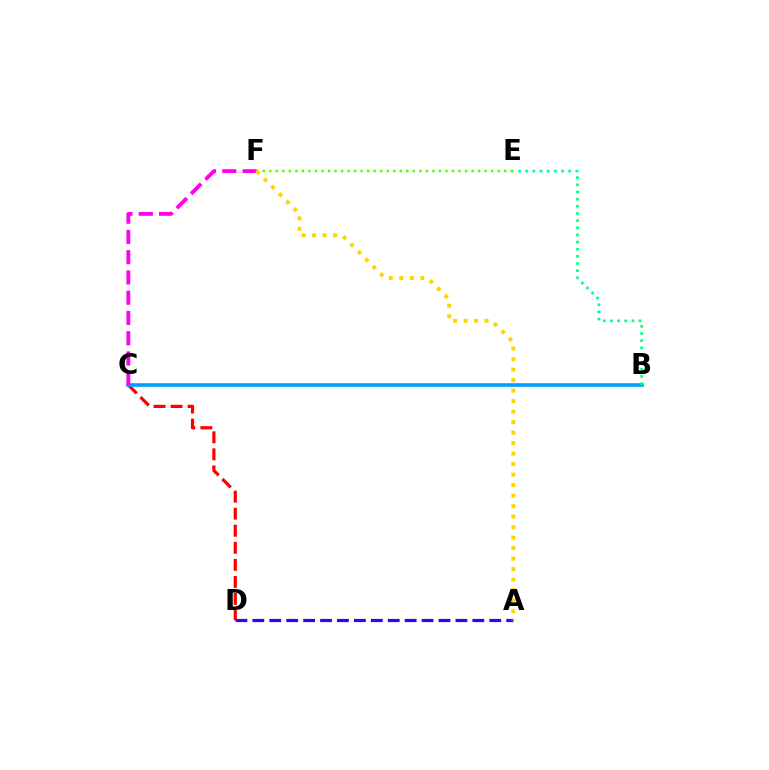{('C', 'D'): [{'color': '#ff0000', 'line_style': 'dashed', 'thickness': 2.32}], ('E', 'F'): [{'color': '#4fff00', 'line_style': 'dotted', 'thickness': 1.77}], ('B', 'C'): [{'color': '#009eff', 'line_style': 'solid', 'thickness': 2.59}], ('A', 'D'): [{'color': '#3700ff', 'line_style': 'dashed', 'thickness': 2.3}], ('B', 'E'): [{'color': '#00ff86', 'line_style': 'dotted', 'thickness': 1.94}], ('C', 'F'): [{'color': '#ff00ed', 'line_style': 'dashed', 'thickness': 2.75}], ('A', 'F'): [{'color': '#ffd500', 'line_style': 'dotted', 'thickness': 2.85}]}